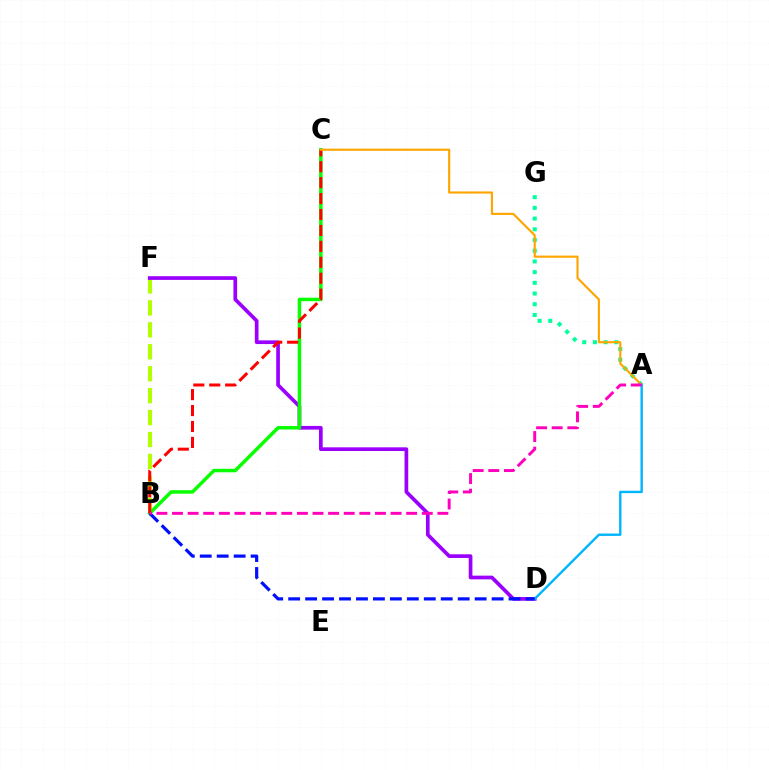{('A', 'G'): [{'color': '#00ff9d', 'line_style': 'dotted', 'thickness': 2.91}], ('B', 'F'): [{'color': '#b3ff00', 'line_style': 'dashed', 'thickness': 2.98}], ('D', 'F'): [{'color': '#9b00ff', 'line_style': 'solid', 'thickness': 2.66}], ('B', 'C'): [{'color': '#08ff00', 'line_style': 'solid', 'thickness': 2.5}, {'color': '#ff0000', 'line_style': 'dashed', 'thickness': 2.16}], ('A', 'C'): [{'color': '#ffa500', 'line_style': 'solid', 'thickness': 1.55}], ('A', 'D'): [{'color': '#00b5ff', 'line_style': 'solid', 'thickness': 1.71}], ('B', 'D'): [{'color': '#0010ff', 'line_style': 'dashed', 'thickness': 2.3}], ('A', 'B'): [{'color': '#ff00bd', 'line_style': 'dashed', 'thickness': 2.12}]}